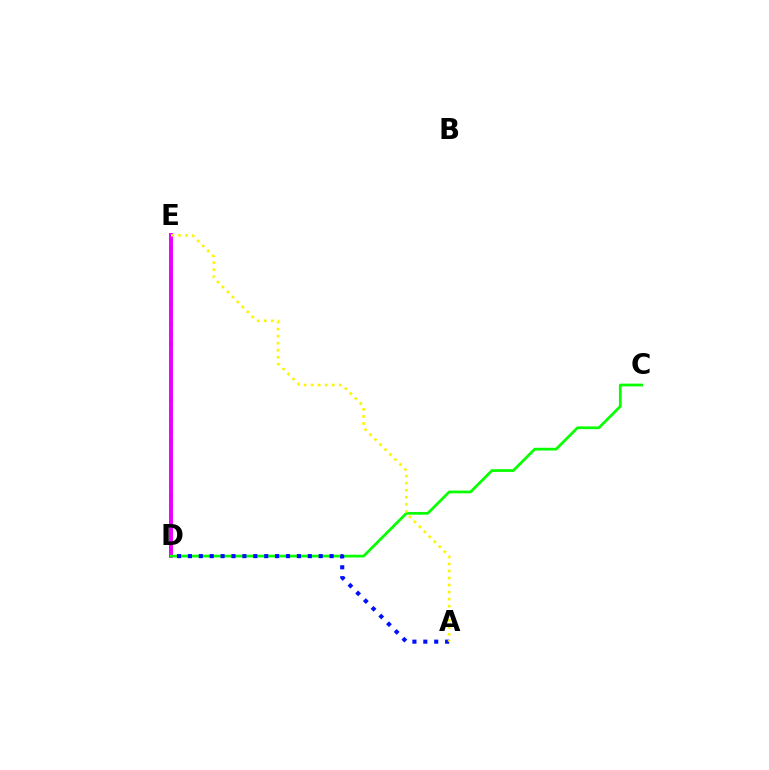{('D', 'E'): [{'color': '#00fff6', 'line_style': 'dotted', 'thickness': 2.92}, {'color': '#ff0000', 'line_style': 'dotted', 'thickness': 2.6}, {'color': '#ee00ff', 'line_style': 'solid', 'thickness': 2.83}], ('C', 'D'): [{'color': '#08ff00', 'line_style': 'solid', 'thickness': 1.97}], ('A', 'D'): [{'color': '#0010ff', 'line_style': 'dotted', 'thickness': 2.96}], ('A', 'E'): [{'color': '#fcf500', 'line_style': 'dotted', 'thickness': 1.91}]}